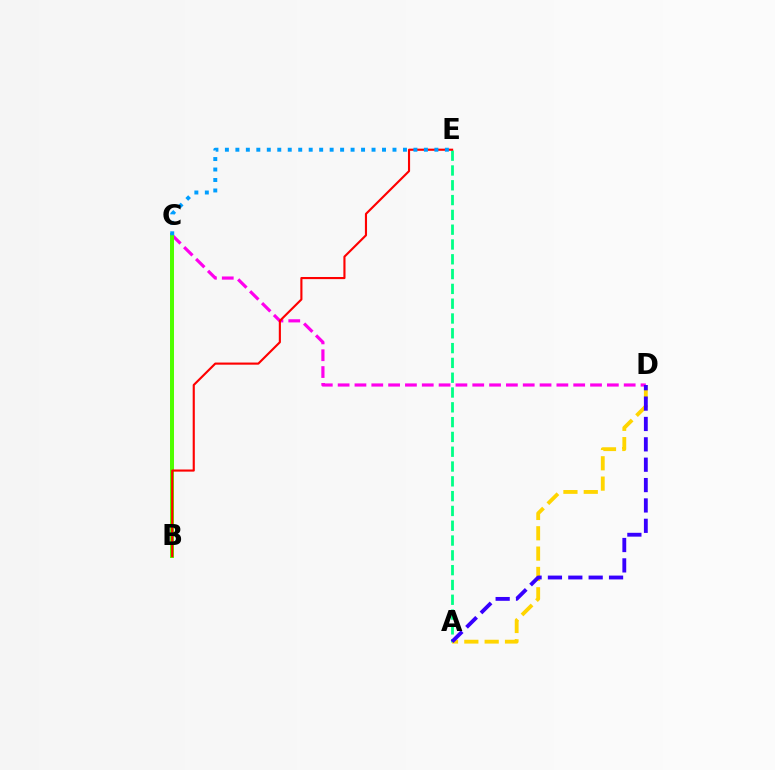{('C', 'D'): [{'color': '#ff00ed', 'line_style': 'dashed', 'thickness': 2.29}], ('A', 'E'): [{'color': '#00ff86', 'line_style': 'dashed', 'thickness': 2.01}], ('A', 'D'): [{'color': '#ffd500', 'line_style': 'dashed', 'thickness': 2.76}, {'color': '#3700ff', 'line_style': 'dashed', 'thickness': 2.77}], ('B', 'C'): [{'color': '#4fff00', 'line_style': 'solid', 'thickness': 2.88}], ('B', 'E'): [{'color': '#ff0000', 'line_style': 'solid', 'thickness': 1.53}], ('C', 'E'): [{'color': '#009eff', 'line_style': 'dotted', 'thickness': 2.85}]}